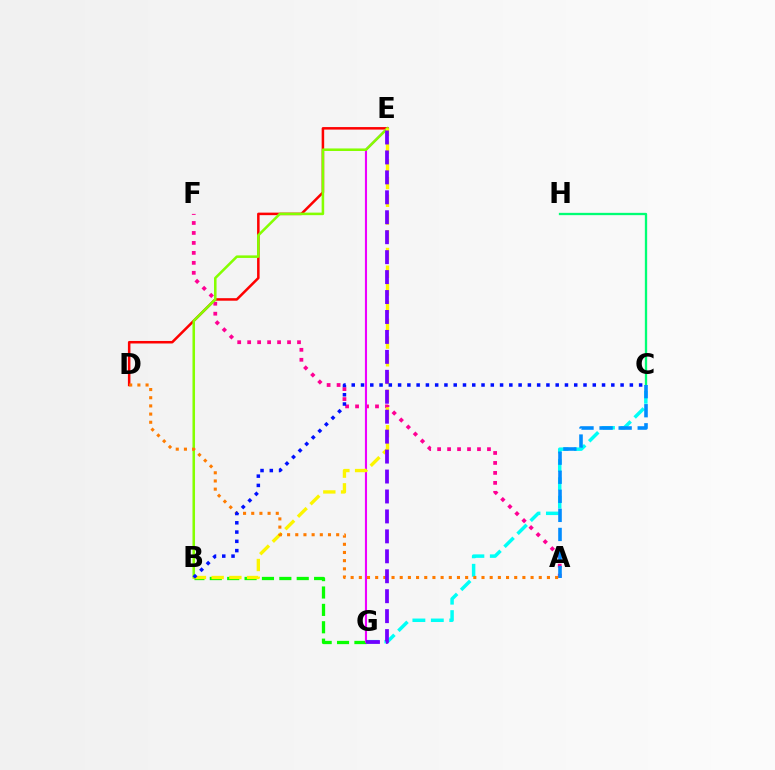{('D', 'E'): [{'color': '#ff0000', 'line_style': 'solid', 'thickness': 1.82}], ('A', 'F'): [{'color': '#ff0094', 'line_style': 'dotted', 'thickness': 2.71}], ('C', 'H'): [{'color': '#00ff74', 'line_style': 'solid', 'thickness': 1.66}], ('B', 'G'): [{'color': '#08ff00', 'line_style': 'dashed', 'thickness': 2.36}], ('C', 'G'): [{'color': '#00fff6', 'line_style': 'dashed', 'thickness': 2.5}], ('E', 'G'): [{'color': '#ee00ff', 'line_style': 'solid', 'thickness': 1.52}, {'color': '#7200ff', 'line_style': 'dashed', 'thickness': 2.71}], ('A', 'C'): [{'color': '#008cff', 'line_style': 'dashed', 'thickness': 2.59}], ('B', 'E'): [{'color': '#84ff00', 'line_style': 'solid', 'thickness': 1.83}, {'color': '#fcf500', 'line_style': 'dashed', 'thickness': 2.41}], ('A', 'D'): [{'color': '#ff7c00', 'line_style': 'dotted', 'thickness': 2.22}], ('B', 'C'): [{'color': '#0010ff', 'line_style': 'dotted', 'thickness': 2.52}]}